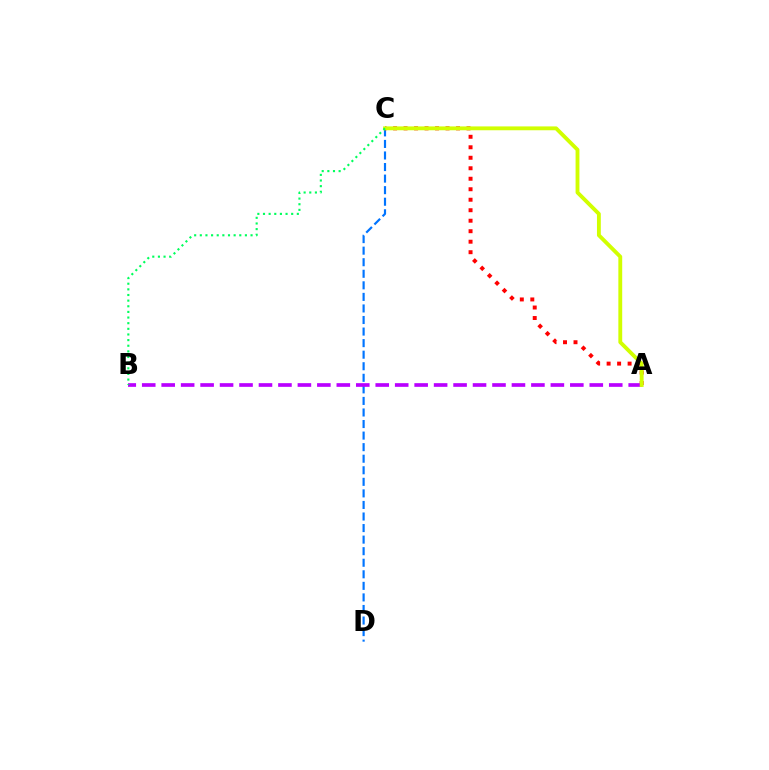{('C', 'D'): [{'color': '#0074ff', 'line_style': 'dashed', 'thickness': 1.57}], ('A', 'C'): [{'color': '#ff0000', 'line_style': 'dotted', 'thickness': 2.85}, {'color': '#d1ff00', 'line_style': 'solid', 'thickness': 2.77}], ('A', 'B'): [{'color': '#b900ff', 'line_style': 'dashed', 'thickness': 2.64}], ('B', 'C'): [{'color': '#00ff5c', 'line_style': 'dotted', 'thickness': 1.53}]}